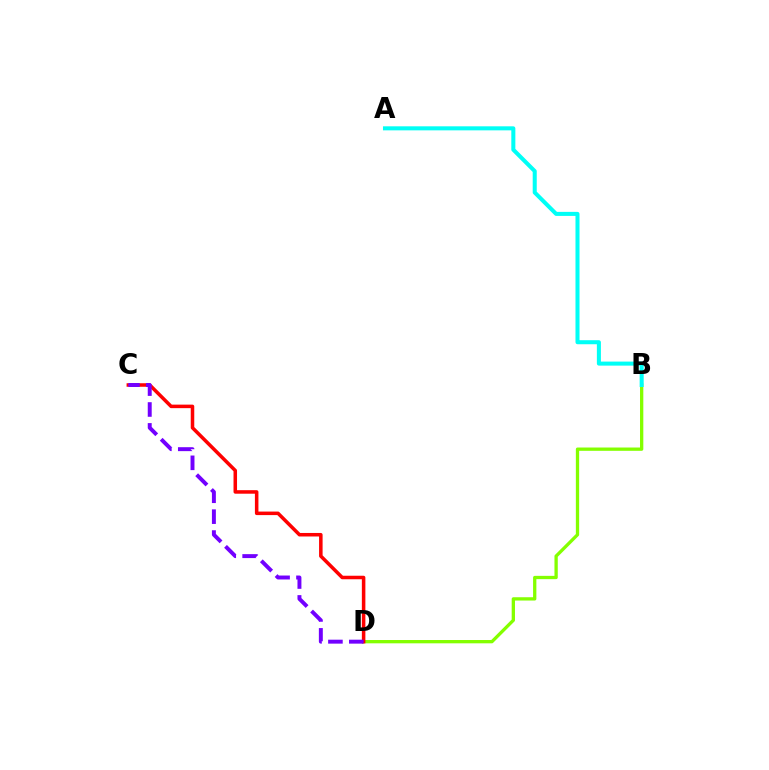{('B', 'D'): [{'color': '#84ff00', 'line_style': 'solid', 'thickness': 2.38}], ('C', 'D'): [{'color': '#ff0000', 'line_style': 'solid', 'thickness': 2.54}, {'color': '#7200ff', 'line_style': 'dashed', 'thickness': 2.84}], ('A', 'B'): [{'color': '#00fff6', 'line_style': 'solid', 'thickness': 2.91}]}